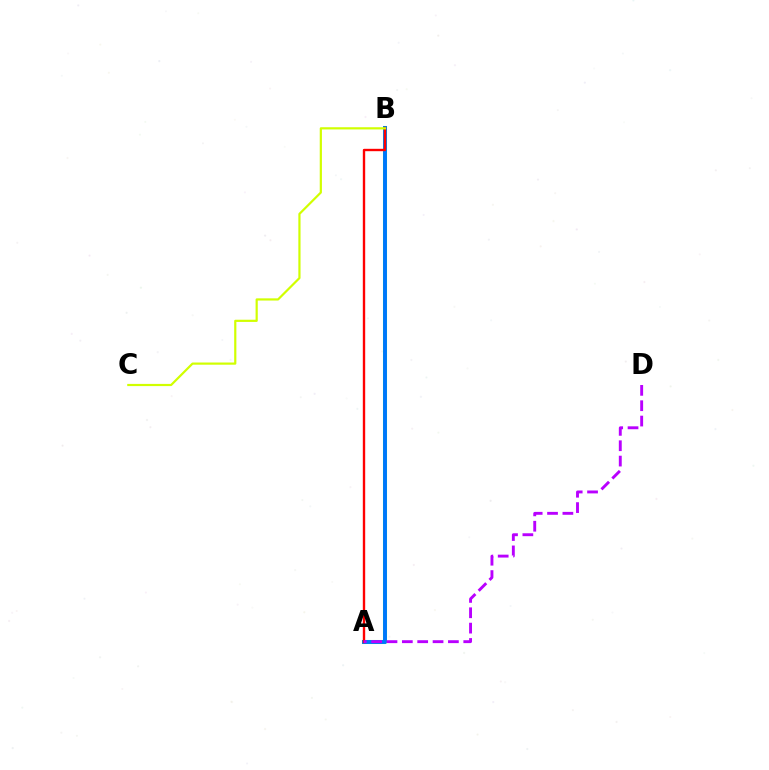{('A', 'B'): [{'color': '#00ff5c', 'line_style': 'solid', 'thickness': 2.91}, {'color': '#0074ff', 'line_style': 'solid', 'thickness': 2.74}, {'color': '#ff0000', 'line_style': 'solid', 'thickness': 1.71}], ('B', 'C'): [{'color': '#d1ff00', 'line_style': 'solid', 'thickness': 1.58}], ('A', 'D'): [{'color': '#b900ff', 'line_style': 'dashed', 'thickness': 2.09}]}